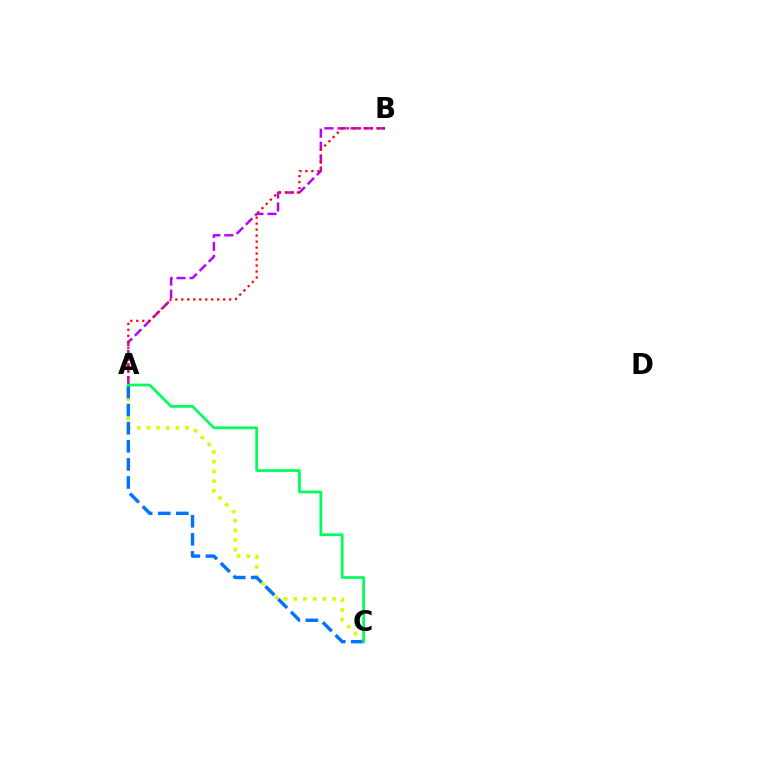{('A', 'C'): [{'color': '#d1ff00', 'line_style': 'dotted', 'thickness': 2.63}, {'color': '#0074ff', 'line_style': 'dashed', 'thickness': 2.46}, {'color': '#00ff5c', 'line_style': 'solid', 'thickness': 1.98}], ('A', 'B'): [{'color': '#b900ff', 'line_style': 'dashed', 'thickness': 1.77}, {'color': '#ff0000', 'line_style': 'dotted', 'thickness': 1.63}]}